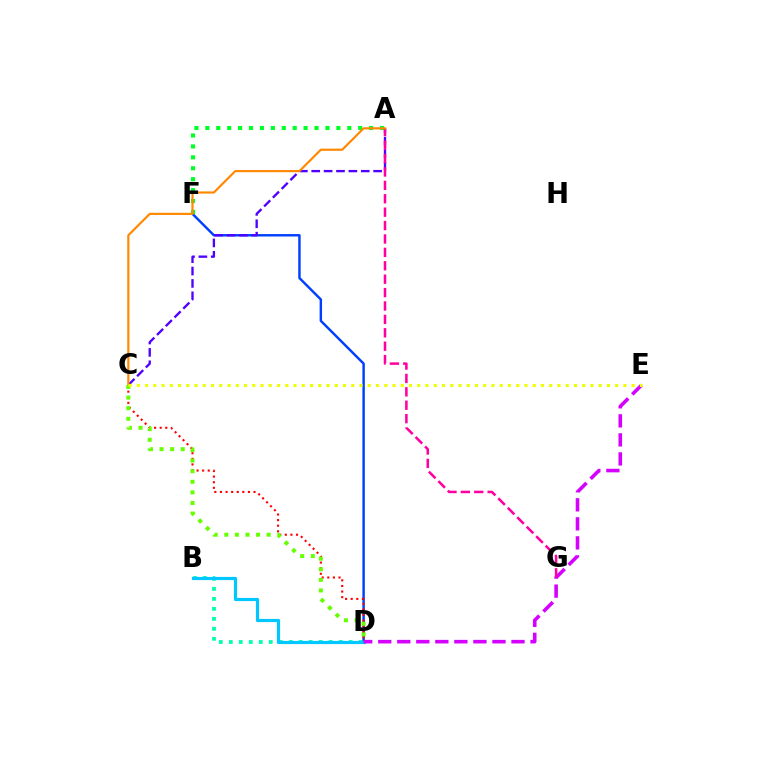{('B', 'D'): [{'color': '#00ffaf', 'line_style': 'dotted', 'thickness': 2.71}, {'color': '#00c7ff', 'line_style': 'solid', 'thickness': 2.29}], ('D', 'F'): [{'color': '#003fff', 'line_style': 'solid', 'thickness': 1.75}], ('A', 'C'): [{'color': '#4f00ff', 'line_style': 'dashed', 'thickness': 1.68}, {'color': '#ff8800', 'line_style': 'solid', 'thickness': 1.56}], ('A', 'F'): [{'color': '#00ff27', 'line_style': 'dotted', 'thickness': 2.97}], ('C', 'D'): [{'color': '#ff0000', 'line_style': 'dotted', 'thickness': 1.52}, {'color': '#66ff00', 'line_style': 'dotted', 'thickness': 2.88}], ('D', 'E'): [{'color': '#d600ff', 'line_style': 'dashed', 'thickness': 2.59}], ('A', 'G'): [{'color': '#ff00a0', 'line_style': 'dashed', 'thickness': 1.82}], ('C', 'E'): [{'color': '#eeff00', 'line_style': 'dotted', 'thickness': 2.24}]}